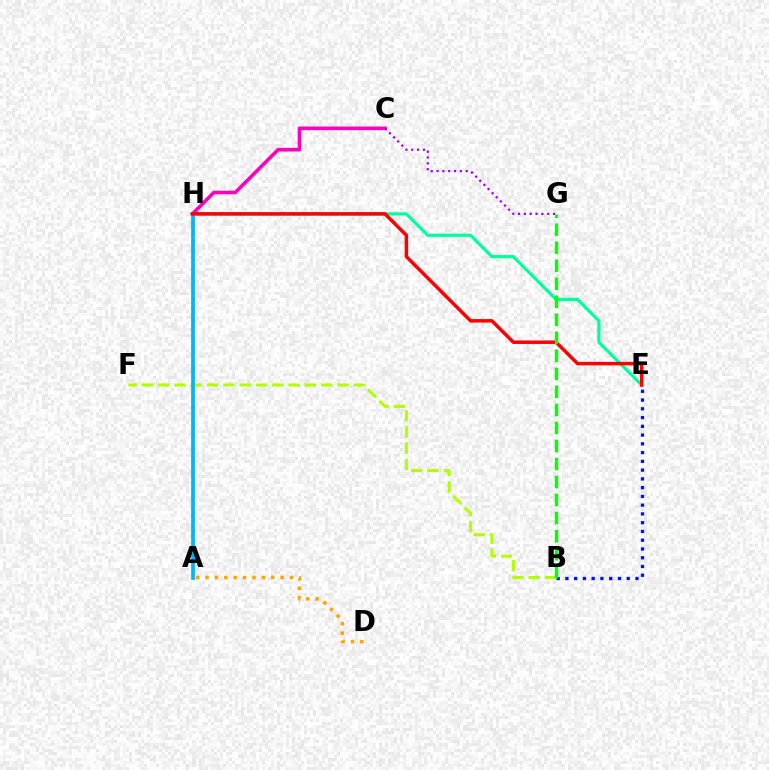{('B', 'F'): [{'color': '#b3ff00', 'line_style': 'dashed', 'thickness': 2.21}], ('C', 'H'): [{'color': '#ff00bd', 'line_style': 'solid', 'thickness': 2.59}], ('E', 'H'): [{'color': '#00ff9d', 'line_style': 'solid', 'thickness': 2.3}, {'color': '#ff0000', 'line_style': 'solid', 'thickness': 2.5}], ('C', 'G'): [{'color': '#9b00ff', 'line_style': 'dotted', 'thickness': 1.59}], ('A', 'H'): [{'color': '#00b5ff', 'line_style': 'solid', 'thickness': 2.71}], ('A', 'D'): [{'color': '#ffa500', 'line_style': 'dotted', 'thickness': 2.55}], ('B', 'E'): [{'color': '#0010ff', 'line_style': 'dotted', 'thickness': 2.38}], ('B', 'G'): [{'color': '#08ff00', 'line_style': 'dashed', 'thickness': 2.45}]}